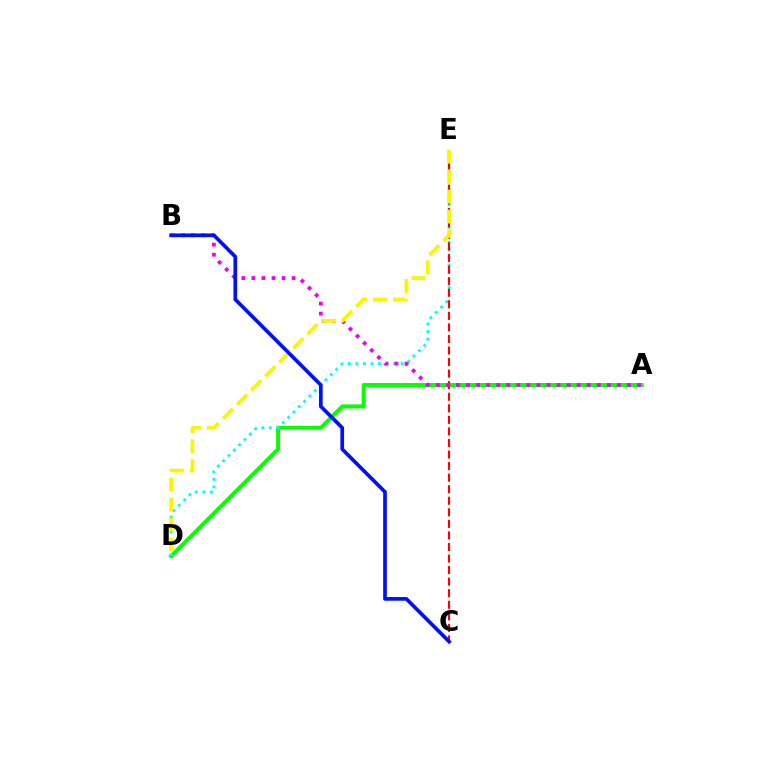{('A', 'D'): [{'color': '#08ff00', 'line_style': 'solid', 'thickness': 2.84}], ('D', 'E'): [{'color': '#00fff6', 'line_style': 'dotted', 'thickness': 2.05}, {'color': '#fcf500', 'line_style': 'dashed', 'thickness': 2.71}], ('C', 'E'): [{'color': '#ff0000', 'line_style': 'dashed', 'thickness': 1.57}], ('A', 'B'): [{'color': '#ee00ff', 'line_style': 'dotted', 'thickness': 2.73}], ('B', 'C'): [{'color': '#0010ff', 'line_style': 'solid', 'thickness': 2.65}]}